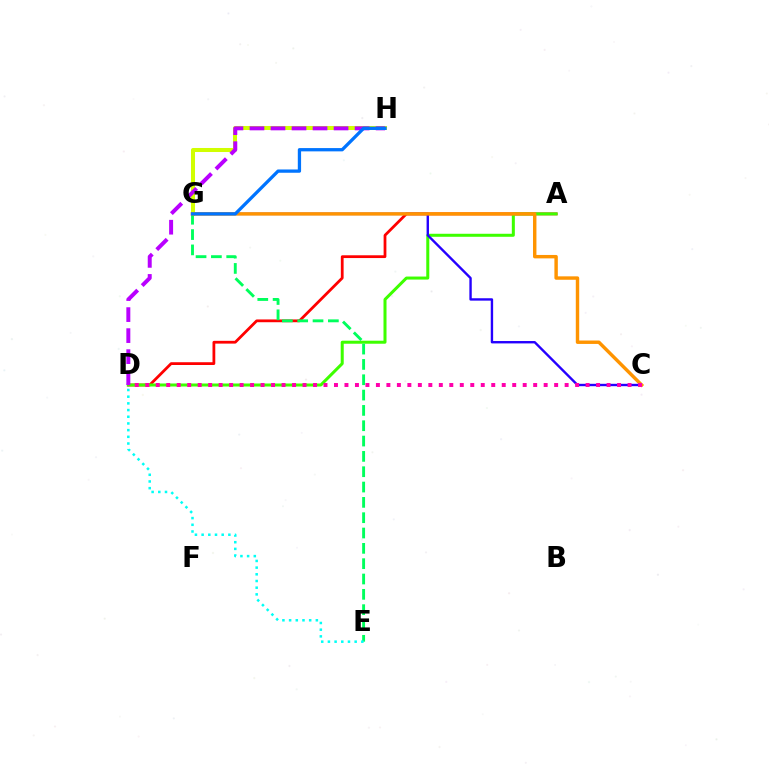{('A', 'D'): [{'color': '#ff0000', 'line_style': 'solid', 'thickness': 2.0}, {'color': '#3dff00', 'line_style': 'solid', 'thickness': 2.17}], ('C', 'G'): [{'color': '#2500ff', 'line_style': 'solid', 'thickness': 1.72}, {'color': '#ff9400', 'line_style': 'solid', 'thickness': 2.46}], ('G', 'H'): [{'color': '#d1ff00', 'line_style': 'solid', 'thickness': 2.9}, {'color': '#0074ff', 'line_style': 'solid', 'thickness': 2.36}], ('E', 'G'): [{'color': '#00ff5c', 'line_style': 'dashed', 'thickness': 2.08}], ('D', 'H'): [{'color': '#b900ff', 'line_style': 'dashed', 'thickness': 2.86}], ('D', 'E'): [{'color': '#00fff6', 'line_style': 'dotted', 'thickness': 1.82}], ('C', 'D'): [{'color': '#ff00ac', 'line_style': 'dotted', 'thickness': 2.85}]}